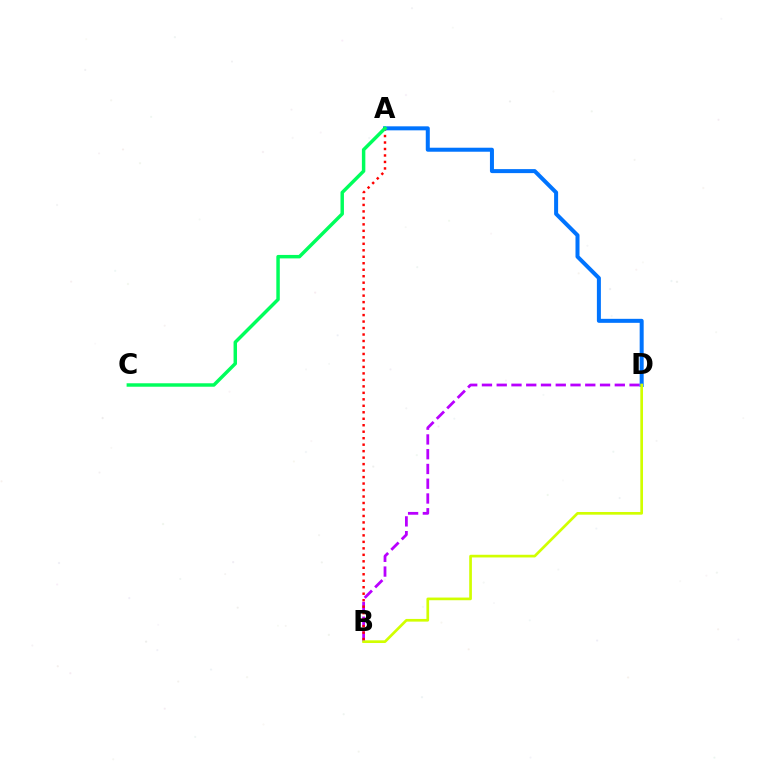{('B', 'D'): [{'color': '#b900ff', 'line_style': 'dashed', 'thickness': 2.01}, {'color': '#d1ff00', 'line_style': 'solid', 'thickness': 1.93}], ('A', 'B'): [{'color': '#ff0000', 'line_style': 'dotted', 'thickness': 1.76}], ('A', 'D'): [{'color': '#0074ff', 'line_style': 'solid', 'thickness': 2.88}], ('A', 'C'): [{'color': '#00ff5c', 'line_style': 'solid', 'thickness': 2.49}]}